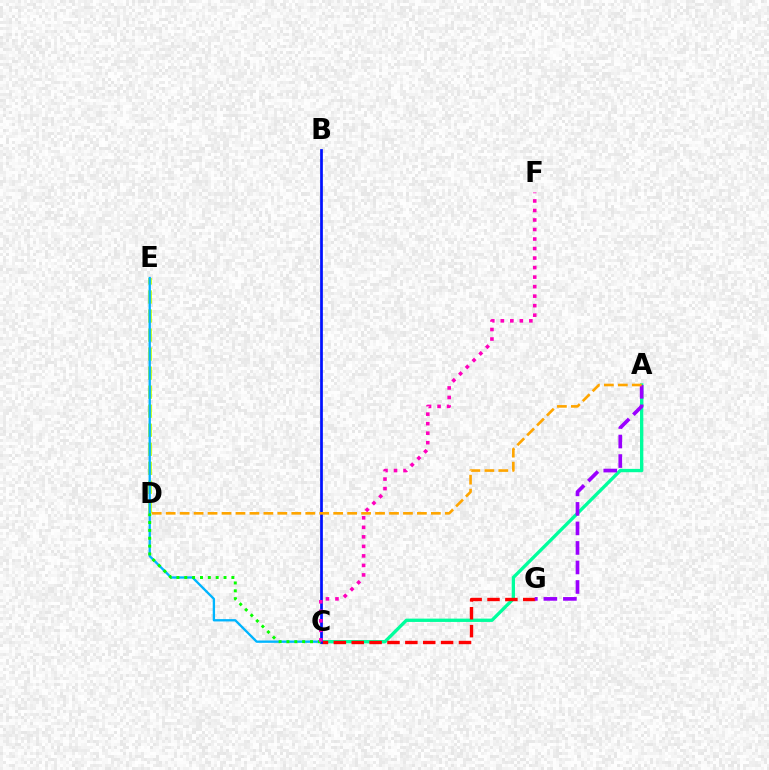{('A', 'C'): [{'color': '#00ff9d', 'line_style': 'solid', 'thickness': 2.39}], ('C', 'G'): [{'color': '#ff0000', 'line_style': 'dashed', 'thickness': 2.43}], ('D', 'E'): [{'color': '#b3ff00', 'line_style': 'dashed', 'thickness': 2.59}], ('C', 'E'): [{'color': '#00b5ff', 'line_style': 'solid', 'thickness': 1.68}], ('A', 'G'): [{'color': '#9b00ff', 'line_style': 'dashed', 'thickness': 2.65}], ('B', 'C'): [{'color': '#0010ff', 'line_style': 'solid', 'thickness': 1.96}], ('C', 'D'): [{'color': '#08ff00', 'line_style': 'dotted', 'thickness': 2.13}], ('C', 'F'): [{'color': '#ff00bd', 'line_style': 'dotted', 'thickness': 2.59}], ('A', 'D'): [{'color': '#ffa500', 'line_style': 'dashed', 'thickness': 1.9}]}